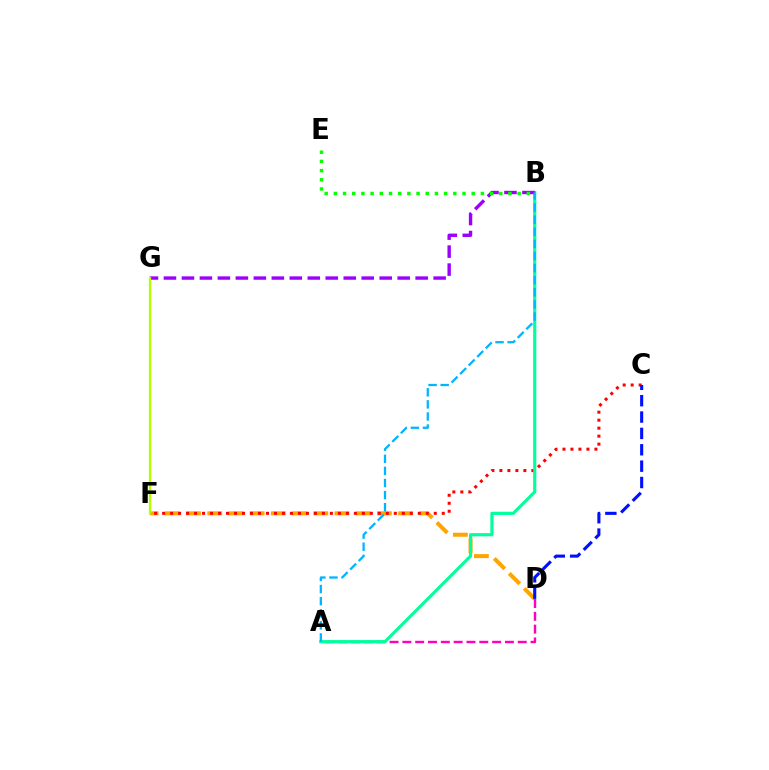{('A', 'D'): [{'color': '#ff00bd', 'line_style': 'dashed', 'thickness': 1.74}], ('D', 'F'): [{'color': '#ffa500', 'line_style': 'dashed', 'thickness': 2.88}], ('C', 'F'): [{'color': '#ff0000', 'line_style': 'dotted', 'thickness': 2.17}], ('A', 'B'): [{'color': '#00ff9d', 'line_style': 'solid', 'thickness': 2.29}, {'color': '#00b5ff', 'line_style': 'dashed', 'thickness': 1.64}], ('B', 'G'): [{'color': '#9b00ff', 'line_style': 'dashed', 'thickness': 2.44}], ('F', 'G'): [{'color': '#b3ff00', 'line_style': 'solid', 'thickness': 1.66}], ('B', 'E'): [{'color': '#08ff00', 'line_style': 'dotted', 'thickness': 2.5}], ('C', 'D'): [{'color': '#0010ff', 'line_style': 'dashed', 'thickness': 2.22}]}